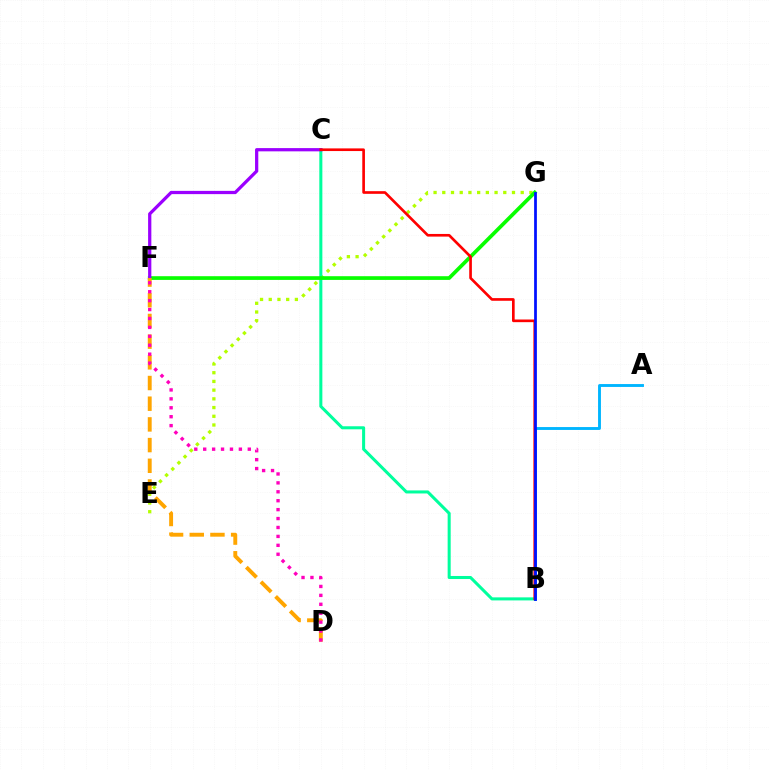{('E', 'G'): [{'color': '#b3ff00', 'line_style': 'dotted', 'thickness': 2.37}], ('A', 'B'): [{'color': '#00b5ff', 'line_style': 'solid', 'thickness': 2.08}], ('B', 'C'): [{'color': '#00ff9d', 'line_style': 'solid', 'thickness': 2.19}, {'color': '#ff0000', 'line_style': 'solid', 'thickness': 1.91}], ('F', 'G'): [{'color': '#08ff00', 'line_style': 'solid', 'thickness': 2.67}], ('C', 'F'): [{'color': '#9b00ff', 'line_style': 'solid', 'thickness': 2.34}], ('D', 'F'): [{'color': '#ffa500', 'line_style': 'dashed', 'thickness': 2.81}, {'color': '#ff00bd', 'line_style': 'dotted', 'thickness': 2.42}], ('B', 'G'): [{'color': '#0010ff', 'line_style': 'solid', 'thickness': 1.98}]}